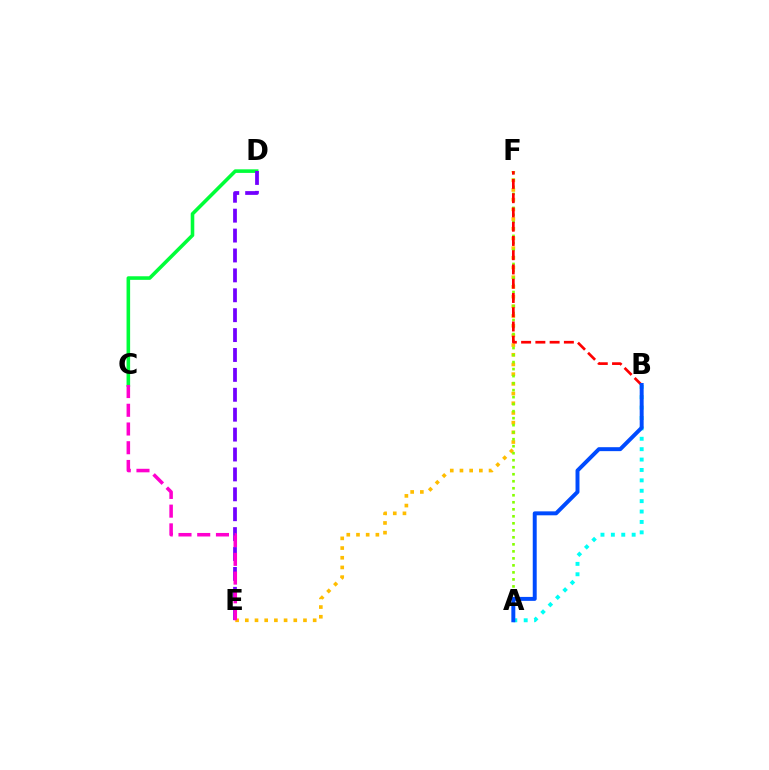{('E', 'F'): [{'color': '#ffbd00', 'line_style': 'dotted', 'thickness': 2.63}], ('C', 'D'): [{'color': '#00ff39', 'line_style': 'solid', 'thickness': 2.58}], ('A', 'F'): [{'color': '#84ff00', 'line_style': 'dotted', 'thickness': 1.9}], ('D', 'E'): [{'color': '#7200ff', 'line_style': 'dashed', 'thickness': 2.7}], ('B', 'F'): [{'color': '#ff0000', 'line_style': 'dashed', 'thickness': 1.94}], ('C', 'E'): [{'color': '#ff00cf', 'line_style': 'dashed', 'thickness': 2.54}], ('A', 'B'): [{'color': '#00fff6', 'line_style': 'dotted', 'thickness': 2.82}, {'color': '#004bff', 'line_style': 'solid', 'thickness': 2.84}]}